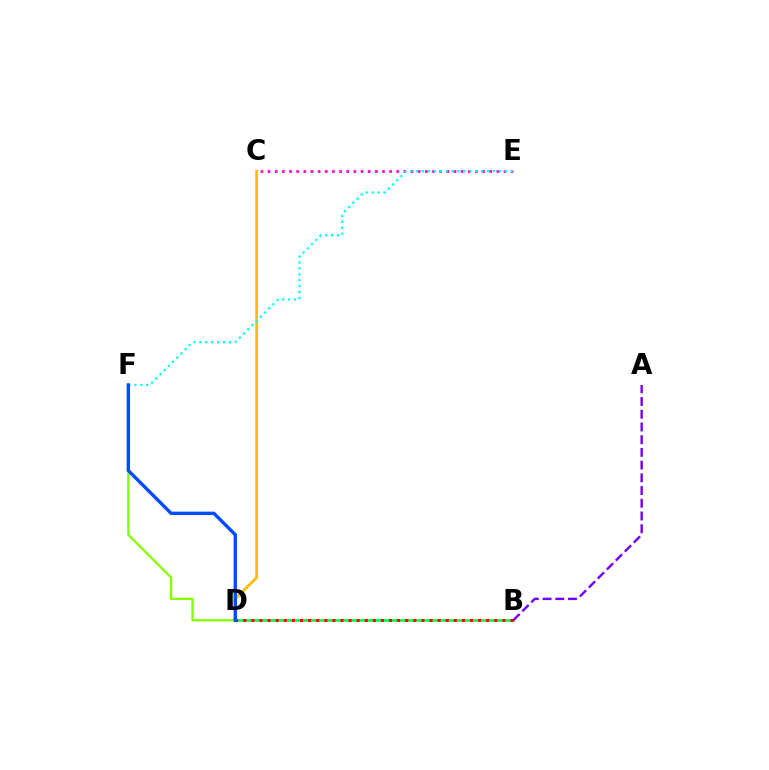{('C', 'E'): [{'color': '#ff00cf', 'line_style': 'dotted', 'thickness': 1.94}], ('B', 'D'): [{'color': '#00ff39', 'line_style': 'solid', 'thickness': 1.81}, {'color': '#ff0000', 'line_style': 'dotted', 'thickness': 2.2}], ('A', 'B'): [{'color': '#7200ff', 'line_style': 'dashed', 'thickness': 1.73}], ('C', 'D'): [{'color': '#ffbd00', 'line_style': 'solid', 'thickness': 2.03}], ('E', 'F'): [{'color': '#00fff6', 'line_style': 'dotted', 'thickness': 1.61}], ('D', 'F'): [{'color': '#84ff00', 'line_style': 'solid', 'thickness': 1.68}, {'color': '#004bff', 'line_style': 'solid', 'thickness': 2.44}]}